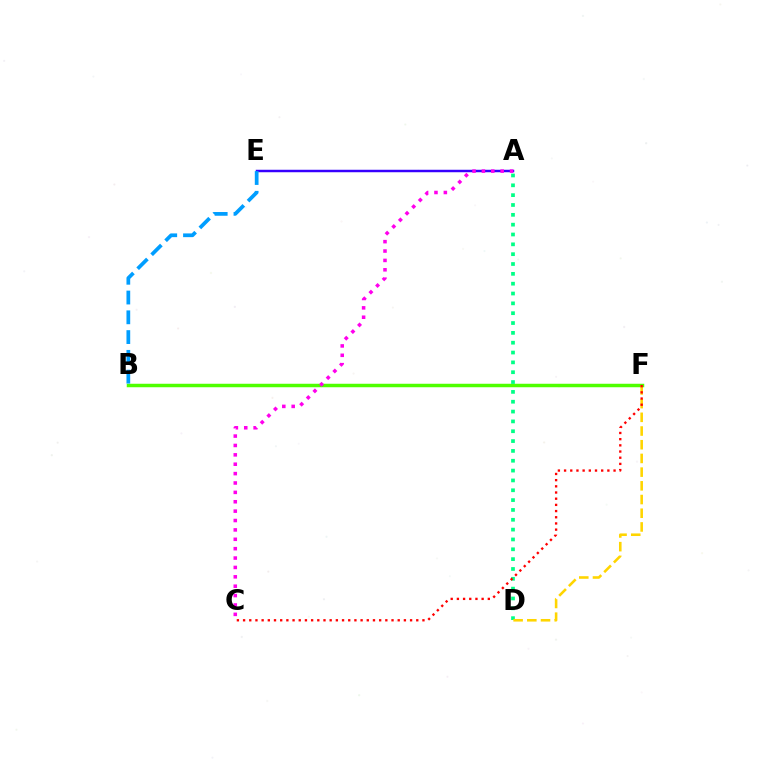{('B', 'F'): [{'color': '#4fff00', 'line_style': 'solid', 'thickness': 2.51}], ('A', 'E'): [{'color': '#3700ff', 'line_style': 'solid', 'thickness': 1.78}], ('A', 'D'): [{'color': '#00ff86', 'line_style': 'dotted', 'thickness': 2.67}], ('B', 'E'): [{'color': '#009eff', 'line_style': 'dashed', 'thickness': 2.69}], ('D', 'F'): [{'color': '#ffd500', 'line_style': 'dashed', 'thickness': 1.86}], ('A', 'C'): [{'color': '#ff00ed', 'line_style': 'dotted', 'thickness': 2.55}], ('C', 'F'): [{'color': '#ff0000', 'line_style': 'dotted', 'thickness': 1.68}]}